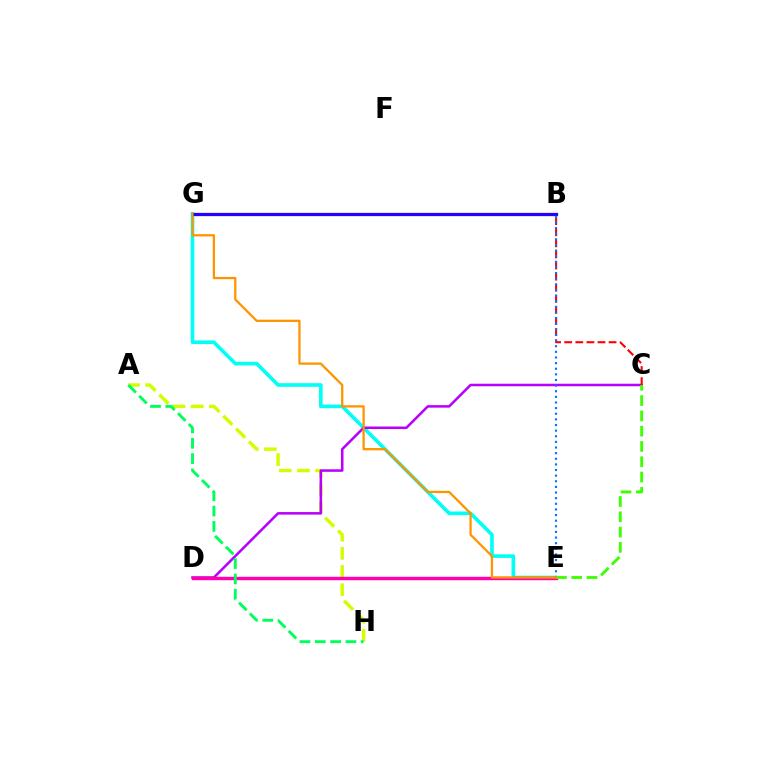{('E', 'G'): [{'color': '#00fff6', 'line_style': 'solid', 'thickness': 2.61}, {'color': '#ff9400', 'line_style': 'solid', 'thickness': 1.64}], ('A', 'H'): [{'color': '#d1ff00', 'line_style': 'dashed', 'thickness': 2.47}, {'color': '#00ff5c', 'line_style': 'dashed', 'thickness': 2.08}], ('C', 'D'): [{'color': '#b900ff', 'line_style': 'solid', 'thickness': 1.82}], ('B', 'G'): [{'color': '#2500ff', 'line_style': 'solid', 'thickness': 2.35}], ('D', 'E'): [{'color': '#ff00ac', 'line_style': 'solid', 'thickness': 2.46}], ('B', 'C'): [{'color': '#ff0000', 'line_style': 'dashed', 'thickness': 1.51}], ('B', 'E'): [{'color': '#0074ff', 'line_style': 'dotted', 'thickness': 1.53}], ('C', 'E'): [{'color': '#3dff00', 'line_style': 'dashed', 'thickness': 2.08}]}